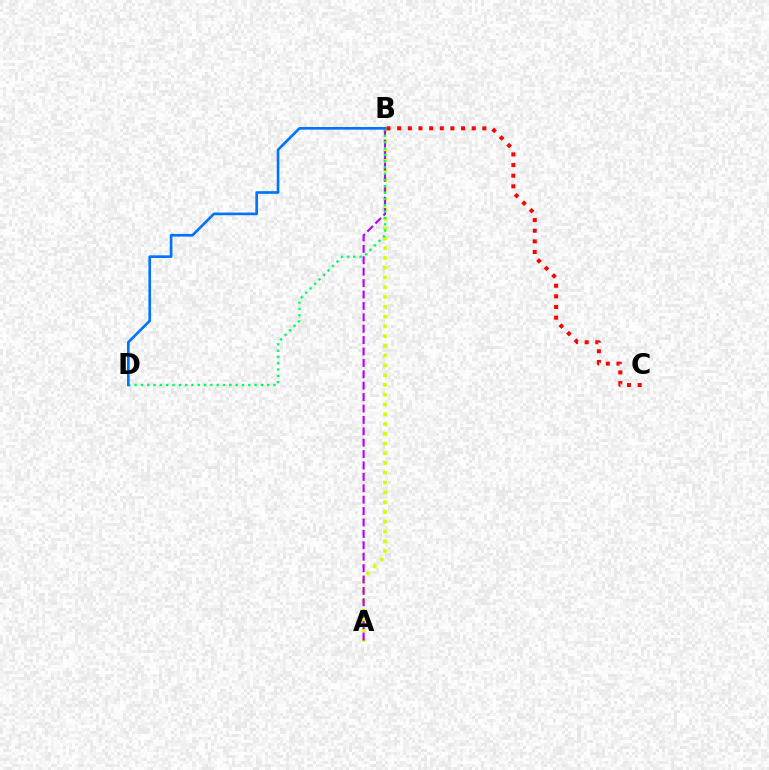{('A', 'B'): [{'color': '#d1ff00', 'line_style': 'dotted', 'thickness': 2.65}, {'color': '#b900ff', 'line_style': 'dashed', 'thickness': 1.55}], ('B', 'D'): [{'color': '#00ff5c', 'line_style': 'dotted', 'thickness': 1.72}, {'color': '#0074ff', 'line_style': 'solid', 'thickness': 1.92}], ('B', 'C'): [{'color': '#ff0000', 'line_style': 'dotted', 'thickness': 2.89}]}